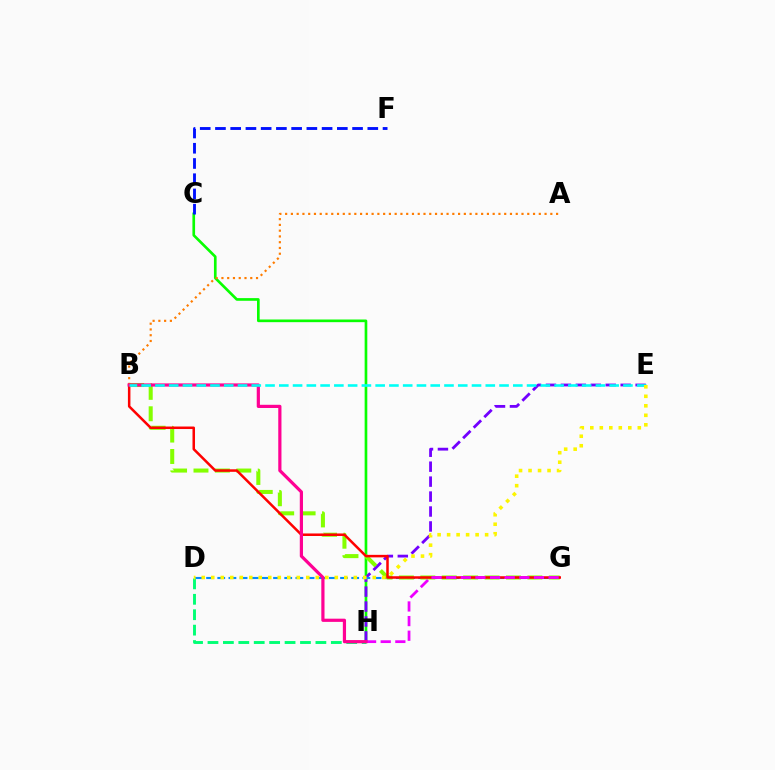{('C', 'H'): [{'color': '#08ff00', 'line_style': 'solid', 'thickness': 1.92}], ('E', 'H'): [{'color': '#7200ff', 'line_style': 'dashed', 'thickness': 2.03}], ('C', 'F'): [{'color': '#0010ff', 'line_style': 'dashed', 'thickness': 2.07}], ('D', 'G'): [{'color': '#008cff', 'line_style': 'dashed', 'thickness': 1.52}], ('B', 'G'): [{'color': '#84ff00', 'line_style': 'dashed', 'thickness': 2.91}, {'color': '#ff0000', 'line_style': 'solid', 'thickness': 1.81}], ('D', 'H'): [{'color': '#00ff74', 'line_style': 'dashed', 'thickness': 2.09}], ('G', 'H'): [{'color': '#ee00ff', 'line_style': 'dashed', 'thickness': 1.99}], ('A', 'B'): [{'color': '#ff7c00', 'line_style': 'dotted', 'thickness': 1.57}], ('B', 'H'): [{'color': '#ff0094', 'line_style': 'solid', 'thickness': 2.3}], ('B', 'E'): [{'color': '#00fff6', 'line_style': 'dashed', 'thickness': 1.87}], ('D', 'E'): [{'color': '#fcf500', 'line_style': 'dotted', 'thickness': 2.58}]}